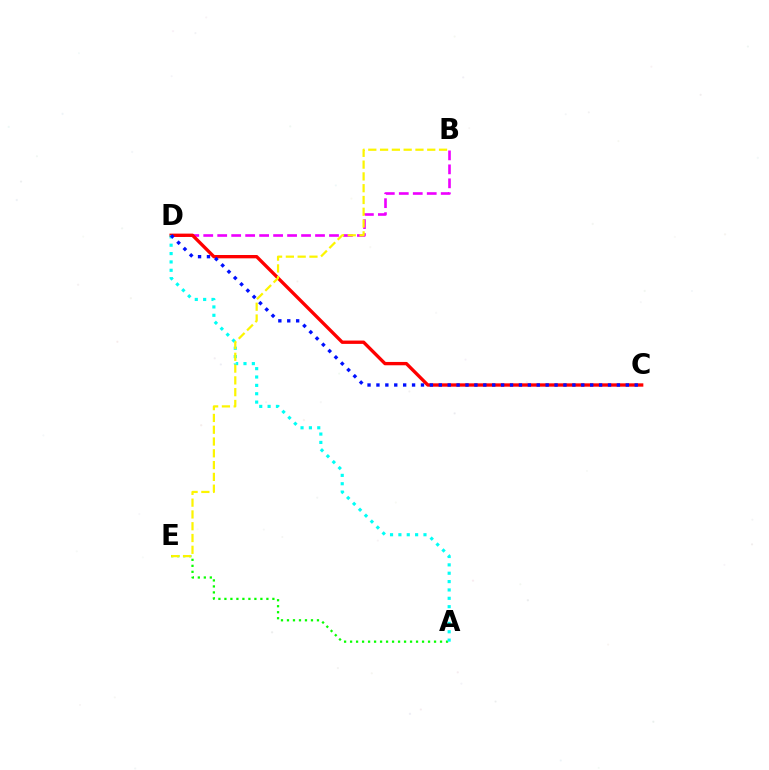{('B', 'D'): [{'color': '#ee00ff', 'line_style': 'dashed', 'thickness': 1.9}], ('C', 'D'): [{'color': '#ff0000', 'line_style': 'solid', 'thickness': 2.4}, {'color': '#0010ff', 'line_style': 'dotted', 'thickness': 2.42}], ('A', 'E'): [{'color': '#08ff00', 'line_style': 'dotted', 'thickness': 1.63}], ('A', 'D'): [{'color': '#00fff6', 'line_style': 'dotted', 'thickness': 2.27}], ('B', 'E'): [{'color': '#fcf500', 'line_style': 'dashed', 'thickness': 1.6}]}